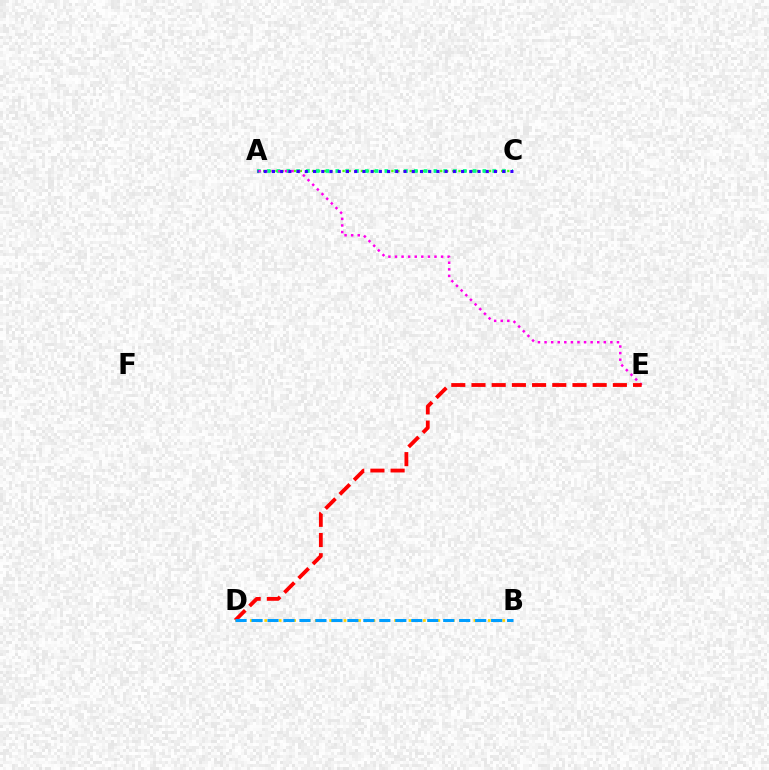{('A', 'C'): [{'color': '#4fff00', 'line_style': 'dotted', 'thickness': 1.66}, {'color': '#00ff86', 'line_style': 'dotted', 'thickness': 2.66}, {'color': '#3700ff', 'line_style': 'dotted', 'thickness': 2.23}], ('A', 'E'): [{'color': '#ff00ed', 'line_style': 'dotted', 'thickness': 1.79}], ('D', 'E'): [{'color': '#ff0000', 'line_style': 'dashed', 'thickness': 2.74}], ('B', 'D'): [{'color': '#ffd500', 'line_style': 'dotted', 'thickness': 1.96}, {'color': '#009eff', 'line_style': 'dashed', 'thickness': 2.17}]}